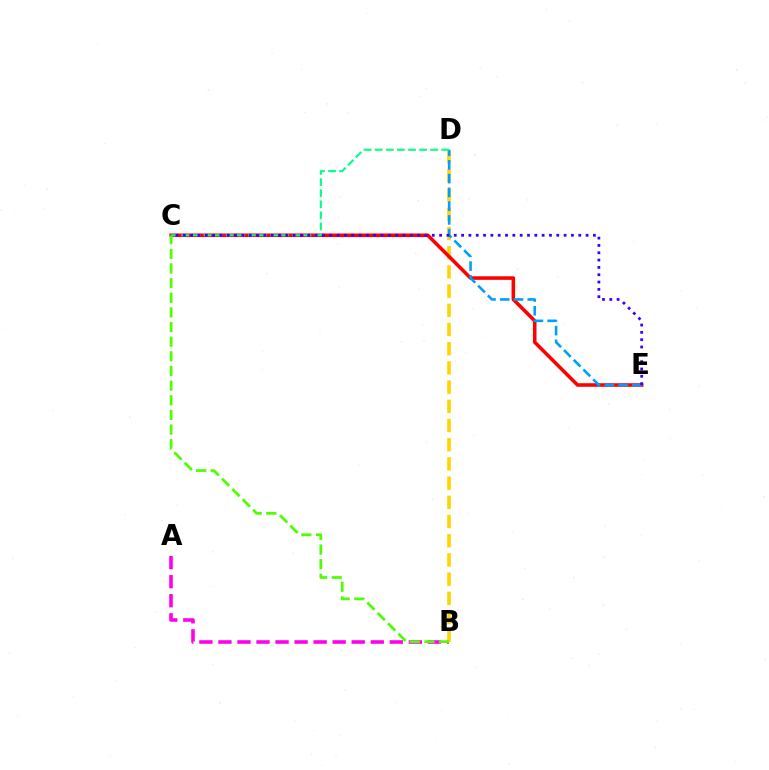{('A', 'B'): [{'color': '#ff00ed', 'line_style': 'dashed', 'thickness': 2.59}], ('B', 'D'): [{'color': '#ffd500', 'line_style': 'dashed', 'thickness': 2.61}], ('C', 'E'): [{'color': '#ff0000', 'line_style': 'solid', 'thickness': 2.57}, {'color': '#3700ff', 'line_style': 'dotted', 'thickness': 1.99}], ('D', 'E'): [{'color': '#009eff', 'line_style': 'dashed', 'thickness': 1.87}], ('B', 'C'): [{'color': '#4fff00', 'line_style': 'dashed', 'thickness': 1.99}], ('C', 'D'): [{'color': '#00ff86', 'line_style': 'dashed', 'thickness': 1.51}]}